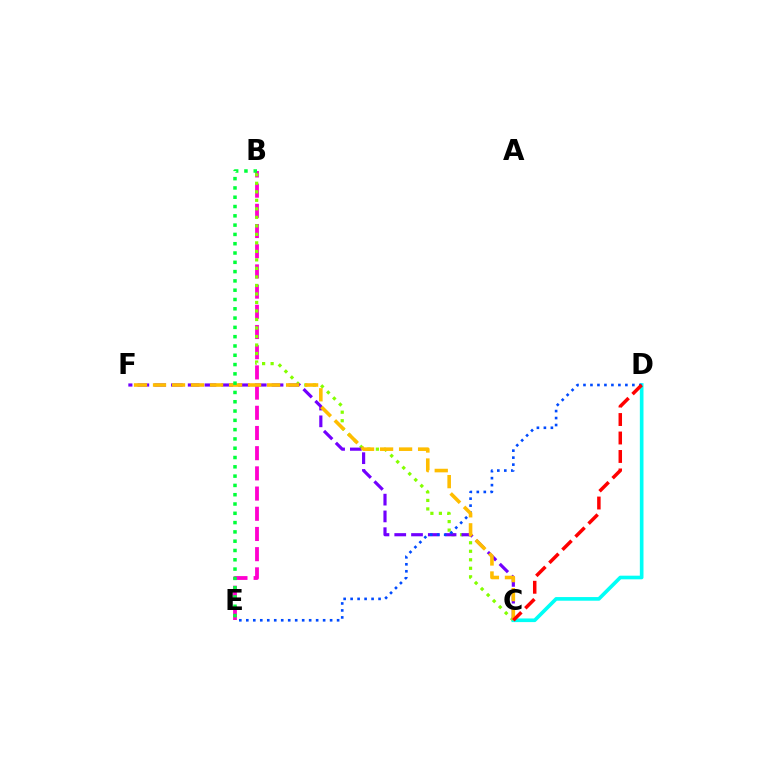{('B', 'E'): [{'color': '#ff00cf', 'line_style': 'dashed', 'thickness': 2.74}, {'color': '#00ff39', 'line_style': 'dotted', 'thickness': 2.53}], ('B', 'C'): [{'color': '#84ff00', 'line_style': 'dotted', 'thickness': 2.31}], ('C', 'F'): [{'color': '#7200ff', 'line_style': 'dashed', 'thickness': 2.28}, {'color': '#ffbd00', 'line_style': 'dashed', 'thickness': 2.58}], ('C', 'D'): [{'color': '#00fff6', 'line_style': 'solid', 'thickness': 2.63}, {'color': '#ff0000', 'line_style': 'dashed', 'thickness': 2.51}], ('D', 'E'): [{'color': '#004bff', 'line_style': 'dotted', 'thickness': 1.9}]}